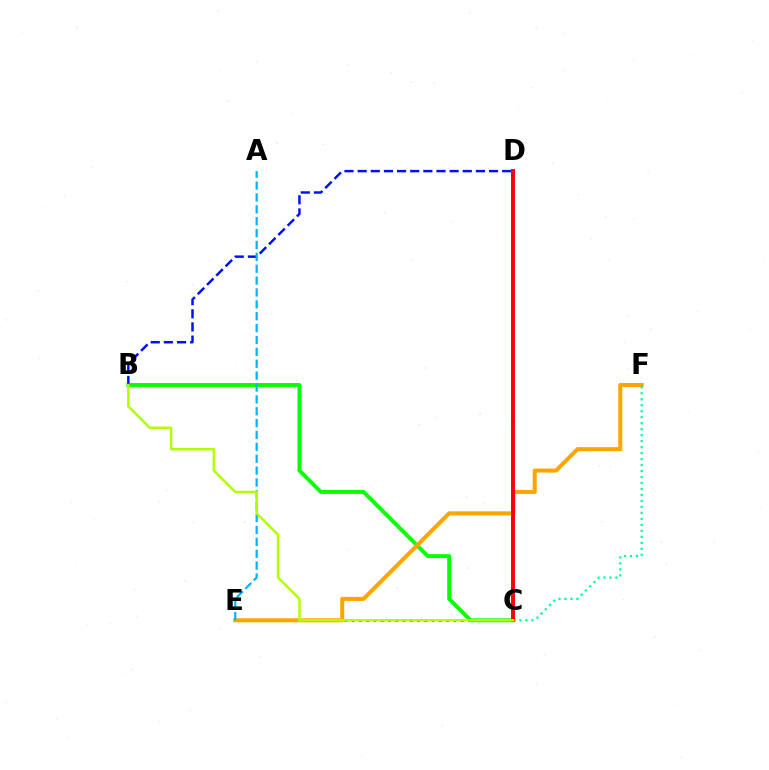{('C', 'E'): [{'color': '#9b00ff', 'line_style': 'dotted', 'thickness': 1.97}], ('B', 'C'): [{'color': '#08ff00', 'line_style': 'solid', 'thickness': 2.81}, {'color': '#b3ff00', 'line_style': 'solid', 'thickness': 1.8}], ('E', 'F'): [{'color': '#ffa500', 'line_style': 'solid', 'thickness': 2.9}], ('C', 'F'): [{'color': '#00ff9d', 'line_style': 'dotted', 'thickness': 1.63}], ('B', 'D'): [{'color': '#0010ff', 'line_style': 'dashed', 'thickness': 1.79}], ('C', 'D'): [{'color': '#ff00bd', 'line_style': 'solid', 'thickness': 2.81}, {'color': '#ff0000', 'line_style': 'solid', 'thickness': 2.65}], ('A', 'E'): [{'color': '#00b5ff', 'line_style': 'dashed', 'thickness': 1.61}]}